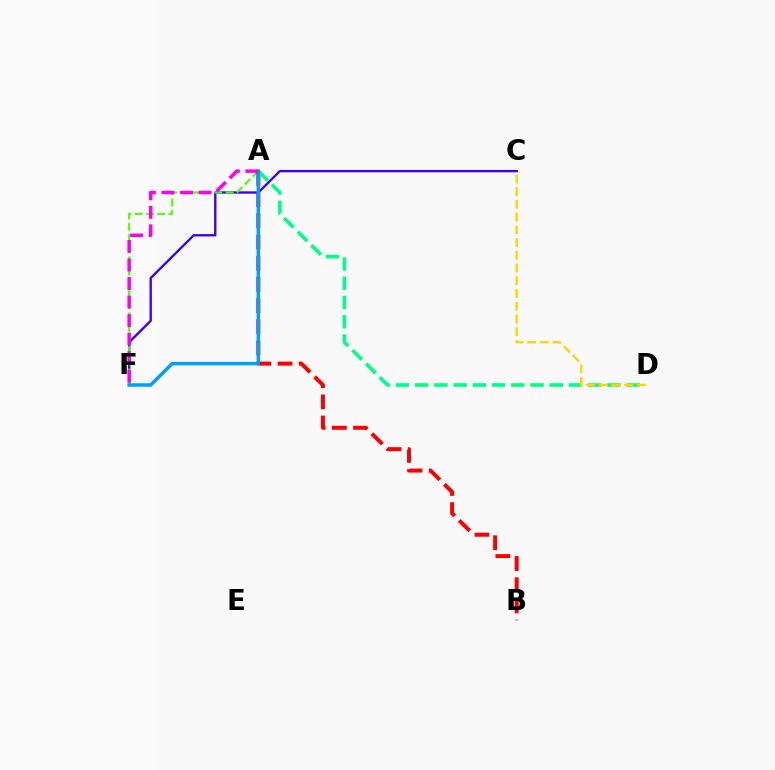{('C', 'F'): [{'color': '#3700ff', 'line_style': 'solid', 'thickness': 1.69}], ('A', 'F'): [{'color': '#4fff00', 'line_style': 'dashed', 'thickness': 1.52}, {'color': '#009eff', 'line_style': 'solid', 'thickness': 2.5}, {'color': '#ff00ed', 'line_style': 'dashed', 'thickness': 2.52}], ('A', 'B'): [{'color': '#ff0000', 'line_style': 'dashed', 'thickness': 2.88}], ('A', 'D'): [{'color': '#00ff86', 'line_style': 'dashed', 'thickness': 2.61}], ('C', 'D'): [{'color': '#ffd500', 'line_style': 'dashed', 'thickness': 1.73}]}